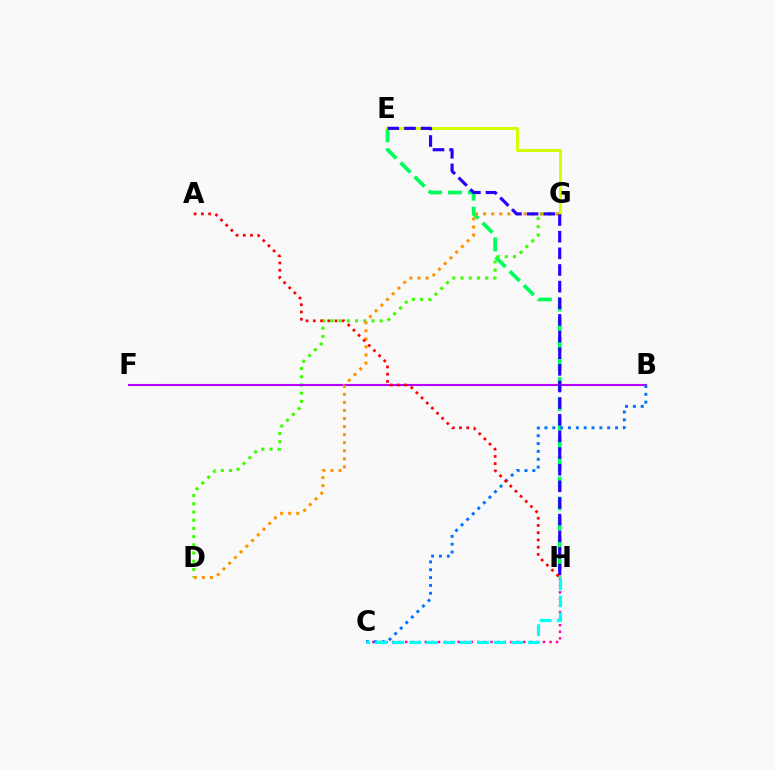{('C', 'H'): [{'color': '#ff00ac', 'line_style': 'dotted', 'thickness': 1.78}, {'color': '#00fff6', 'line_style': 'dashed', 'thickness': 2.3}], ('E', 'H'): [{'color': '#00ff5c', 'line_style': 'dashed', 'thickness': 2.7}, {'color': '#2500ff', 'line_style': 'dashed', 'thickness': 2.26}], ('D', 'G'): [{'color': '#3dff00', 'line_style': 'dotted', 'thickness': 2.23}, {'color': '#ff9400', 'line_style': 'dotted', 'thickness': 2.19}], ('B', 'F'): [{'color': '#b900ff', 'line_style': 'solid', 'thickness': 1.51}], ('E', 'G'): [{'color': '#d1ff00', 'line_style': 'solid', 'thickness': 2.17}], ('B', 'C'): [{'color': '#0074ff', 'line_style': 'dotted', 'thickness': 2.13}], ('A', 'H'): [{'color': '#ff0000', 'line_style': 'dotted', 'thickness': 1.97}]}